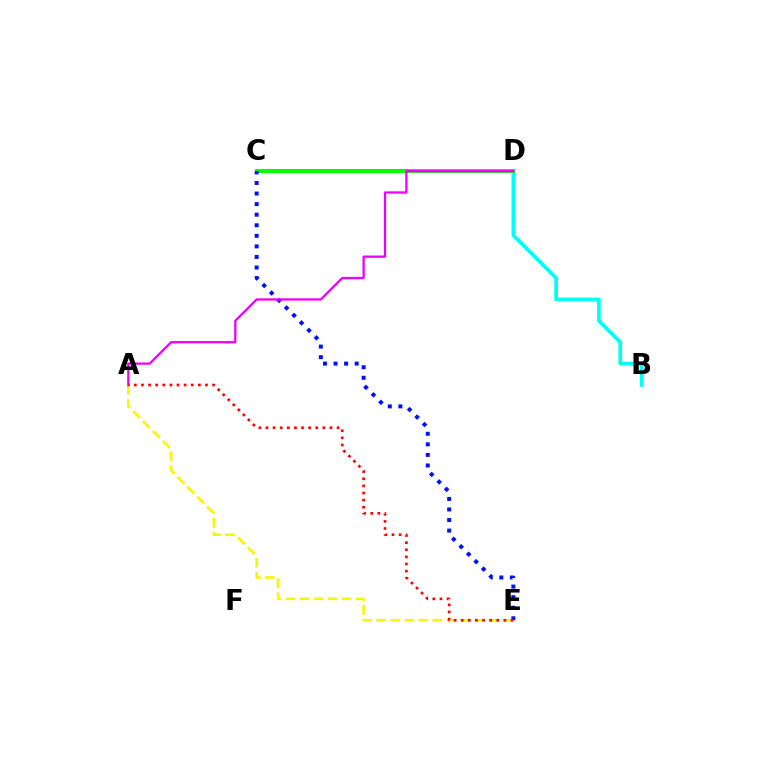{('B', 'D'): [{'color': '#00fff6', 'line_style': 'solid', 'thickness': 2.68}], ('A', 'E'): [{'color': '#fcf500', 'line_style': 'dashed', 'thickness': 1.9}, {'color': '#ff0000', 'line_style': 'dotted', 'thickness': 1.93}], ('C', 'D'): [{'color': '#08ff00', 'line_style': 'solid', 'thickness': 2.89}], ('C', 'E'): [{'color': '#0010ff', 'line_style': 'dotted', 'thickness': 2.87}], ('A', 'D'): [{'color': '#ee00ff', 'line_style': 'solid', 'thickness': 1.64}]}